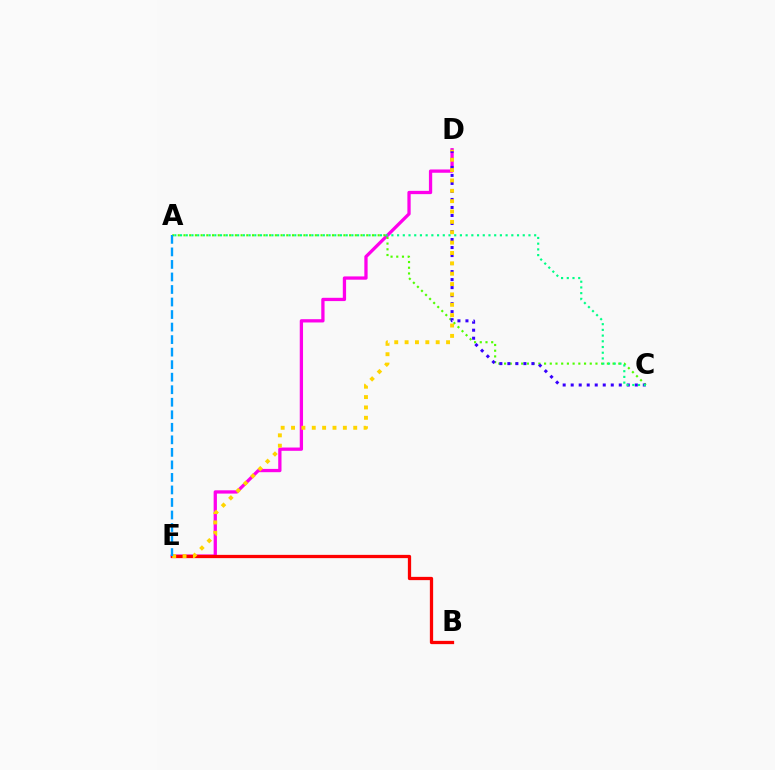{('D', 'E'): [{'color': '#ff00ed', 'line_style': 'solid', 'thickness': 2.36}, {'color': '#ffd500', 'line_style': 'dotted', 'thickness': 2.82}], ('B', 'E'): [{'color': '#ff0000', 'line_style': 'solid', 'thickness': 2.35}], ('A', 'C'): [{'color': '#4fff00', 'line_style': 'dotted', 'thickness': 1.55}, {'color': '#00ff86', 'line_style': 'dotted', 'thickness': 1.55}], ('C', 'D'): [{'color': '#3700ff', 'line_style': 'dotted', 'thickness': 2.18}], ('A', 'E'): [{'color': '#009eff', 'line_style': 'dashed', 'thickness': 1.7}]}